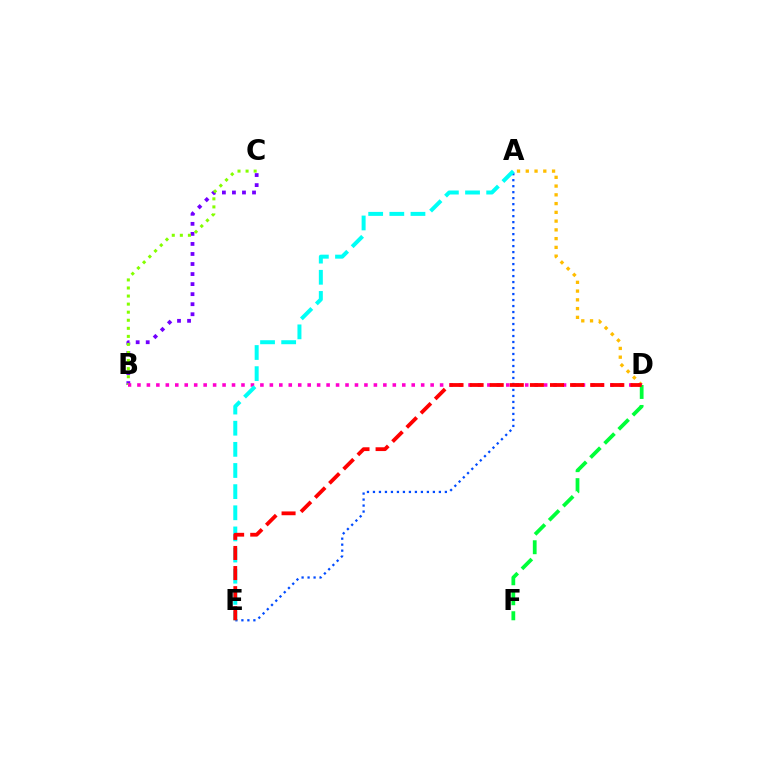{('B', 'C'): [{'color': '#7200ff', 'line_style': 'dotted', 'thickness': 2.73}, {'color': '#84ff00', 'line_style': 'dotted', 'thickness': 2.19}], ('A', 'E'): [{'color': '#004bff', 'line_style': 'dotted', 'thickness': 1.63}, {'color': '#00fff6', 'line_style': 'dashed', 'thickness': 2.87}], ('A', 'D'): [{'color': '#ffbd00', 'line_style': 'dotted', 'thickness': 2.38}], ('B', 'D'): [{'color': '#ff00cf', 'line_style': 'dotted', 'thickness': 2.57}], ('D', 'F'): [{'color': '#00ff39', 'line_style': 'dashed', 'thickness': 2.71}], ('D', 'E'): [{'color': '#ff0000', 'line_style': 'dashed', 'thickness': 2.73}]}